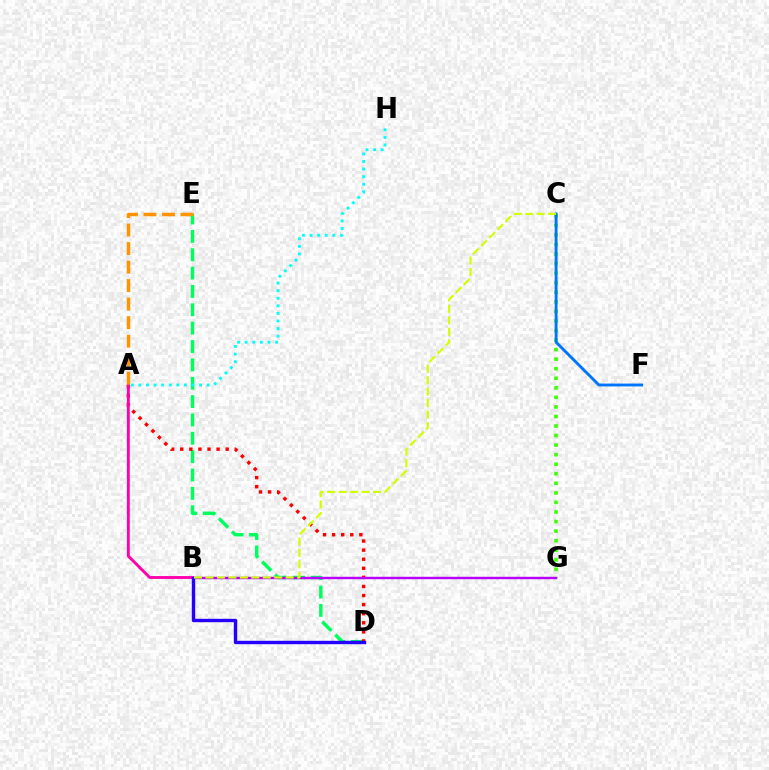{('D', 'E'): [{'color': '#00ff5c', 'line_style': 'dashed', 'thickness': 2.49}], ('A', 'D'): [{'color': '#ff0000', 'line_style': 'dotted', 'thickness': 2.47}], ('C', 'G'): [{'color': '#3dff00', 'line_style': 'dotted', 'thickness': 2.6}], ('A', 'B'): [{'color': '#ff00ac', 'line_style': 'solid', 'thickness': 2.07}], ('B', 'G'): [{'color': '#b900ff', 'line_style': 'solid', 'thickness': 1.76}], ('C', 'F'): [{'color': '#0074ff', 'line_style': 'solid', 'thickness': 2.06}], ('A', 'E'): [{'color': '#ff9400', 'line_style': 'dashed', 'thickness': 2.52}], ('B', 'D'): [{'color': '#2500ff', 'line_style': 'solid', 'thickness': 2.45}], ('B', 'C'): [{'color': '#d1ff00', 'line_style': 'dashed', 'thickness': 1.56}], ('A', 'H'): [{'color': '#00fff6', 'line_style': 'dotted', 'thickness': 2.06}]}